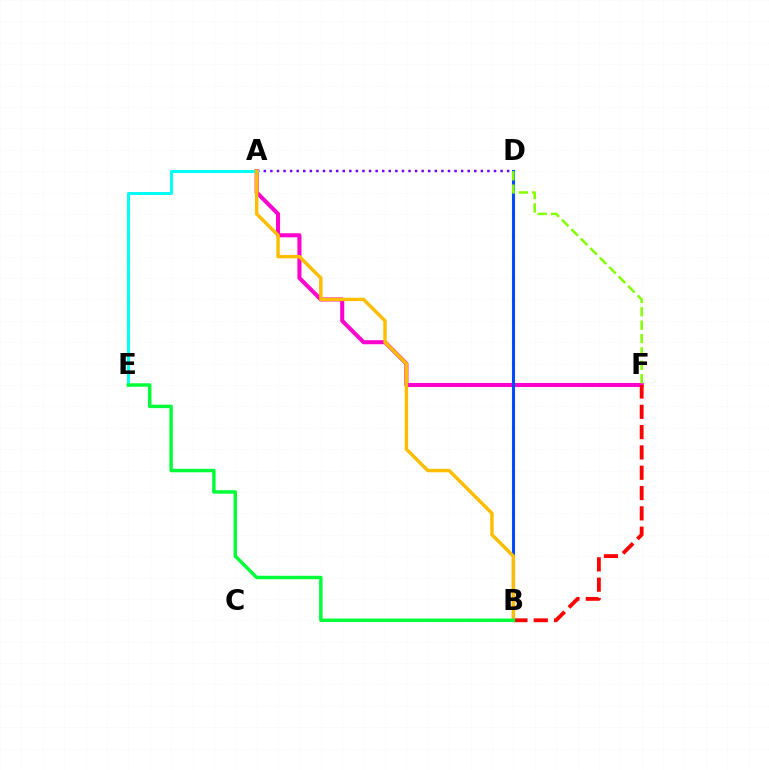{('A', 'F'): [{'color': '#ff00cf', 'line_style': 'solid', 'thickness': 2.91}], ('A', 'D'): [{'color': '#7200ff', 'line_style': 'dotted', 'thickness': 1.79}], ('A', 'E'): [{'color': '#00fff6', 'line_style': 'solid', 'thickness': 2.13}], ('B', 'F'): [{'color': '#ff0000', 'line_style': 'dashed', 'thickness': 2.76}], ('B', 'D'): [{'color': '#004bff', 'line_style': 'solid', 'thickness': 2.24}], ('D', 'F'): [{'color': '#84ff00', 'line_style': 'dashed', 'thickness': 1.82}], ('A', 'B'): [{'color': '#ffbd00', 'line_style': 'solid', 'thickness': 2.48}], ('B', 'E'): [{'color': '#00ff39', 'line_style': 'solid', 'thickness': 2.49}]}